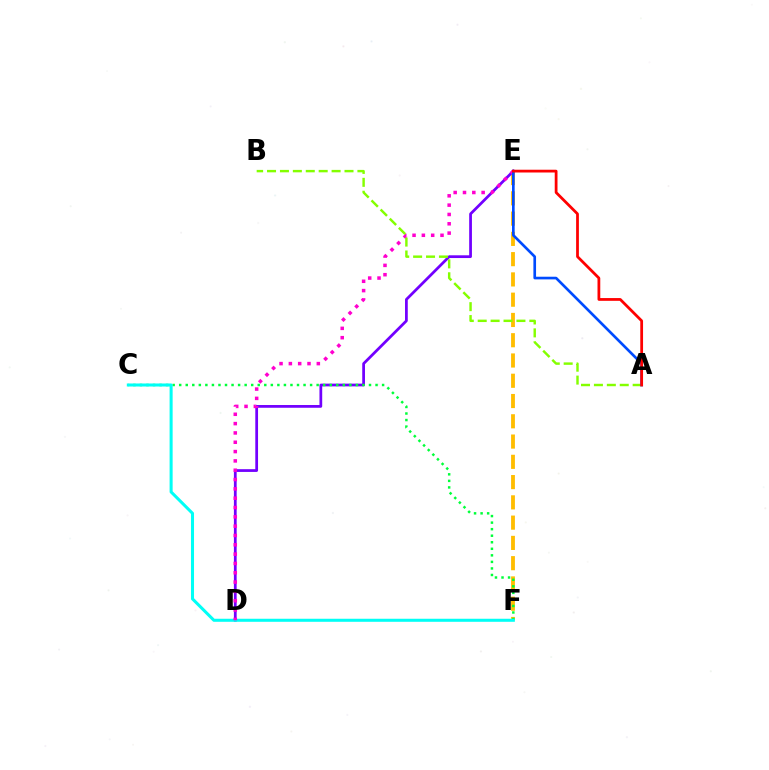{('E', 'F'): [{'color': '#ffbd00', 'line_style': 'dashed', 'thickness': 2.75}], ('D', 'E'): [{'color': '#7200ff', 'line_style': 'solid', 'thickness': 1.98}, {'color': '#ff00cf', 'line_style': 'dotted', 'thickness': 2.53}], ('C', 'F'): [{'color': '#00ff39', 'line_style': 'dotted', 'thickness': 1.78}, {'color': '#00fff6', 'line_style': 'solid', 'thickness': 2.19}], ('A', 'B'): [{'color': '#84ff00', 'line_style': 'dashed', 'thickness': 1.75}], ('A', 'E'): [{'color': '#004bff', 'line_style': 'solid', 'thickness': 1.91}, {'color': '#ff0000', 'line_style': 'solid', 'thickness': 1.99}]}